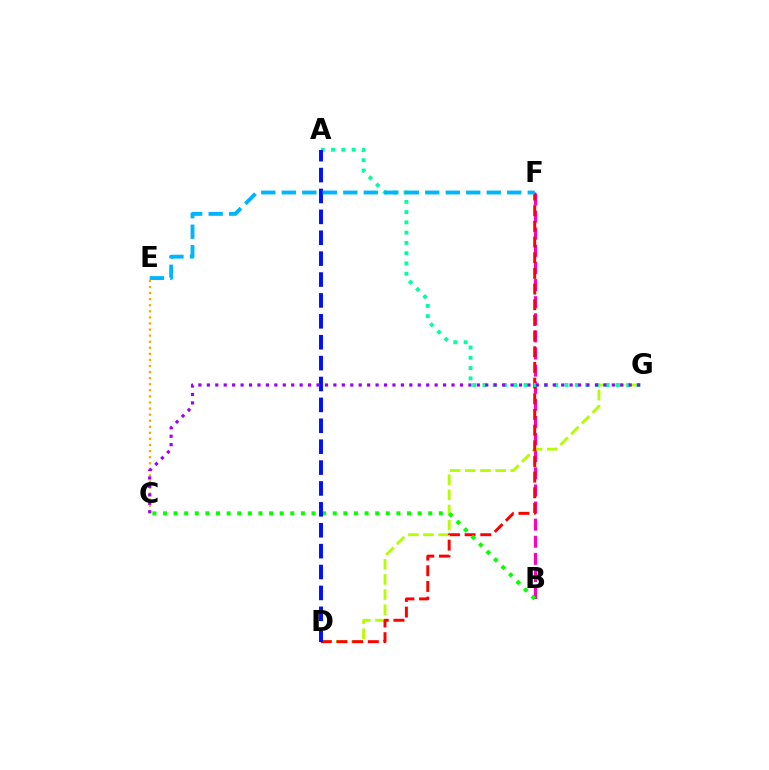{('B', 'F'): [{'color': '#ff00bd', 'line_style': 'dashed', 'thickness': 2.32}], ('D', 'G'): [{'color': '#b3ff00', 'line_style': 'dashed', 'thickness': 2.06}], ('D', 'F'): [{'color': '#ff0000', 'line_style': 'dashed', 'thickness': 2.13}], ('B', 'C'): [{'color': '#08ff00', 'line_style': 'dotted', 'thickness': 2.88}], ('A', 'G'): [{'color': '#00ff9d', 'line_style': 'dotted', 'thickness': 2.79}], ('A', 'D'): [{'color': '#0010ff', 'line_style': 'dashed', 'thickness': 2.84}], ('E', 'F'): [{'color': '#00b5ff', 'line_style': 'dashed', 'thickness': 2.78}], ('C', 'E'): [{'color': '#ffa500', 'line_style': 'dotted', 'thickness': 1.65}], ('C', 'G'): [{'color': '#9b00ff', 'line_style': 'dotted', 'thickness': 2.29}]}